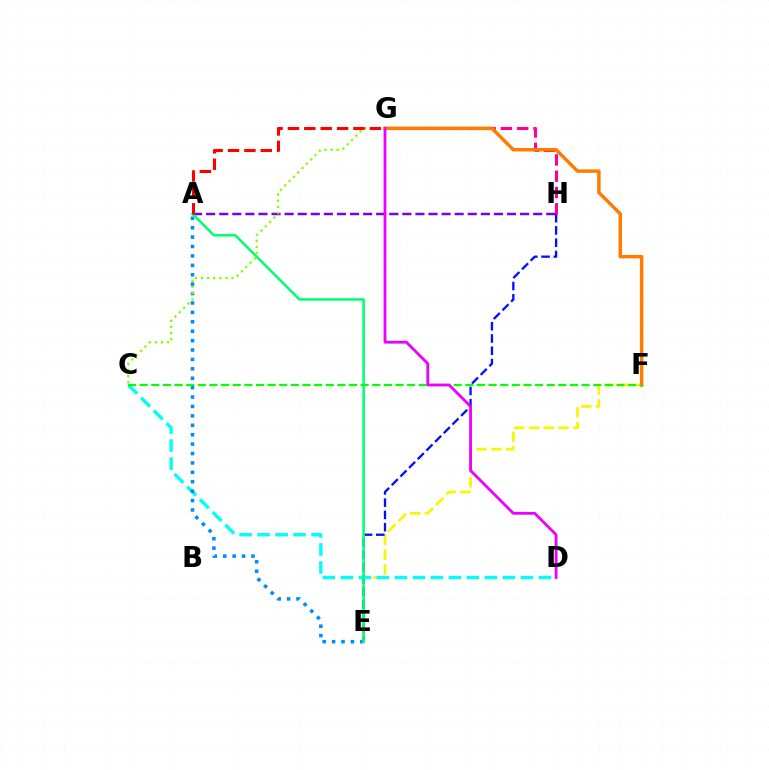{('E', 'F'): [{'color': '#fcf500', 'line_style': 'dashed', 'thickness': 2.0}], ('E', 'H'): [{'color': '#0010ff', 'line_style': 'dashed', 'thickness': 1.67}], ('G', 'H'): [{'color': '#ff0094', 'line_style': 'dashed', 'thickness': 2.21}], ('C', 'D'): [{'color': '#00fff6', 'line_style': 'dashed', 'thickness': 2.45}], ('A', 'H'): [{'color': '#7200ff', 'line_style': 'dashed', 'thickness': 1.78}], ('A', 'E'): [{'color': '#008cff', 'line_style': 'dotted', 'thickness': 2.56}, {'color': '#00ff74', 'line_style': 'solid', 'thickness': 1.83}], ('F', 'G'): [{'color': '#ff7c00', 'line_style': 'solid', 'thickness': 2.5}], ('C', 'G'): [{'color': '#84ff00', 'line_style': 'dotted', 'thickness': 1.66}], ('C', 'F'): [{'color': '#08ff00', 'line_style': 'dashed', 'thickness': 1.58}], ('D', 'G'): [{'color': '#ee00ff', 'line_style': 'solid', 'thickness': 2.03}], ('A', 'G'): [{'color': '#ff0000', 'line_style': 'dashed', 'thickness': 2.23}]}